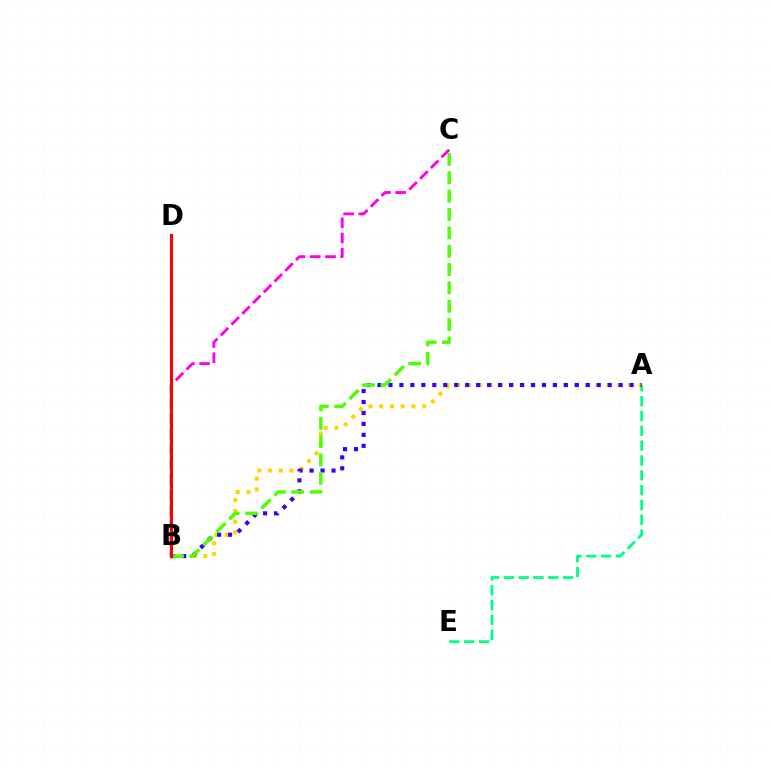{('B', 'D'): [{'color': '#009eff', 'line_style': 'solid', 'thickness': 2.29}, {'color': '#ff0000', 'line_style': 'solid', 'thickness': 2.2}], ('A', 'E'): [{'color': '#00ff86', 'line_style': 'dashed', 'thickness': 2.01}], ('A', 'B'): [{'color': '#ffd500', 'line_style': 'dotted', 'thickness': 2.92}, {'color': '#3700ff', 'line_style': 'dotted', 'thickness': 2.98}], ('B', 'C'): [{'color': '#ff00ed', 'line_style': 'dashed', 'thickness': 2.07}, {'color': '#4fff00', 'line_style': 'dashed', 'thickness': 2.49}]}